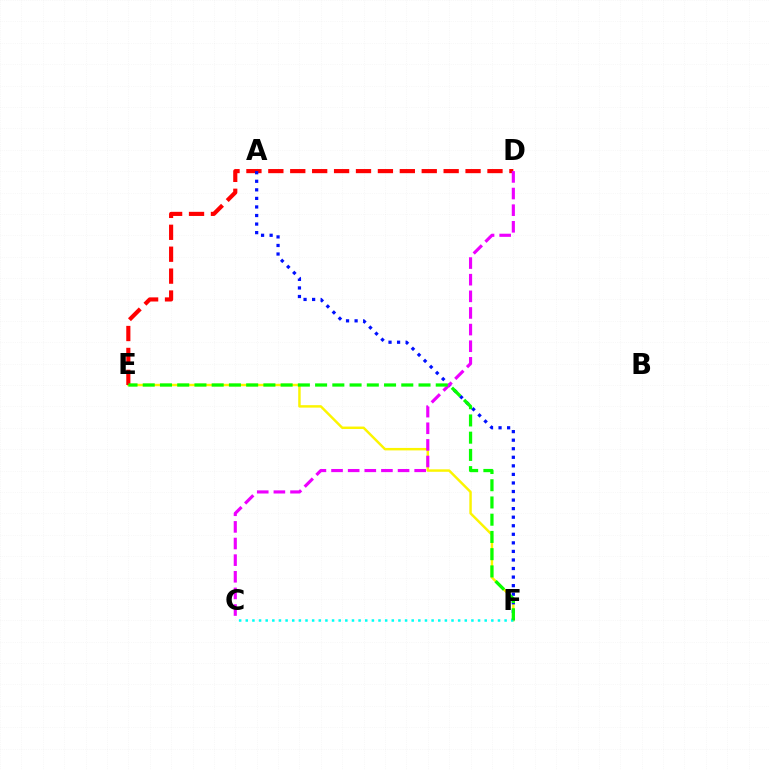{('E', 'F'): [{'color': '#fcf500', 'line_style': 'solid', 'thickness': 1.77}, {'color': '#08ff00', 'line_style': 'dashed', 'thickness': 2.34}], ('D', 'E'): [{'color': '#ff0000', 'line_style': 'dashed', 'thickness': 2.98}], ('A', 'F'): [{'color': '#0010ff', 'line_style': 'dotted', 'thickness': 2.32}], ('C', 'F'): [{'color': '#00fff6', 'line_style': 'dotted', 'thickness': 1.8}], ('C', 'D'): [{'color': '#ee00ff', 'line_style': 'dashed', 'thickness': 2.26}]}